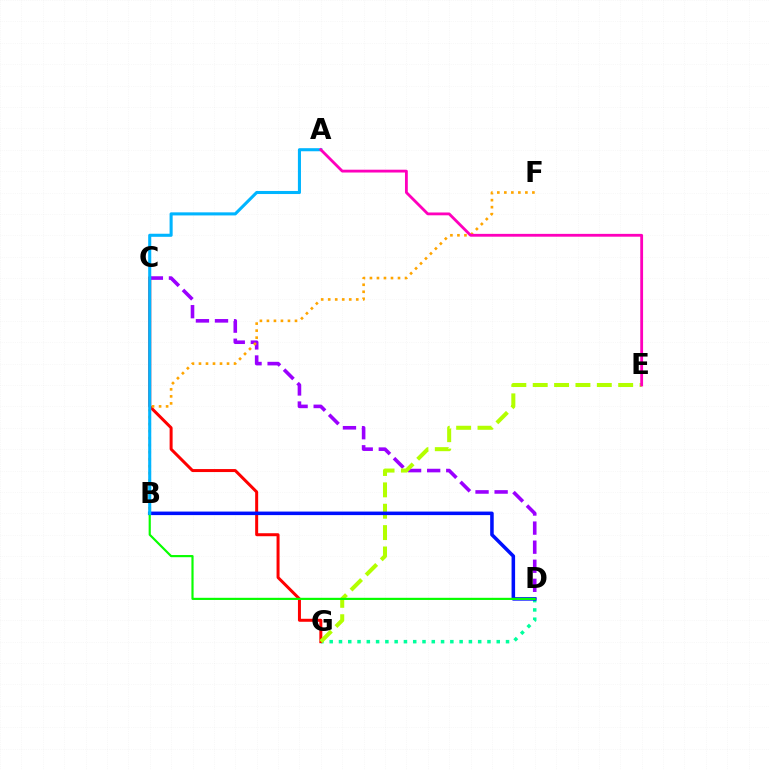{('D', 'G'): [{'color': '#00ff9d', 'line_style': 'dotted', 'thickness': 2.52}], ('C', 'G'): [{'color': '#ff0000', 'line_style': 'solid', 'thickness': 2.16}], ('C', 'D'): [{'color': '#9b00ff', 'line_style': 'dashed', 'thickness': 2.59}], ('B', 'F'): [{'color': '#ffa500', 'line_style': 'dotted', 'thickness': 1.91}], ('E', 'G'): [{'color': '#b3ff00', 'line_style': 'dashed', 'thickness': 2.9}], ('B', 'D'): [{'color': '#0010ff', 'line_style': 'solid', 'thickness': 2.55}, {'color': '#08ff00', 'line_style': 'solid', 'thickness': 1.56}], ('A', 'B'): [{'color': '#00b5ff', 'line_style': 'solid', 'thickness': 2.21}], ('A', 'E'): [{'color': '#ff00bd', 'line_style': 'solid', 'thickness': 2.03}]}